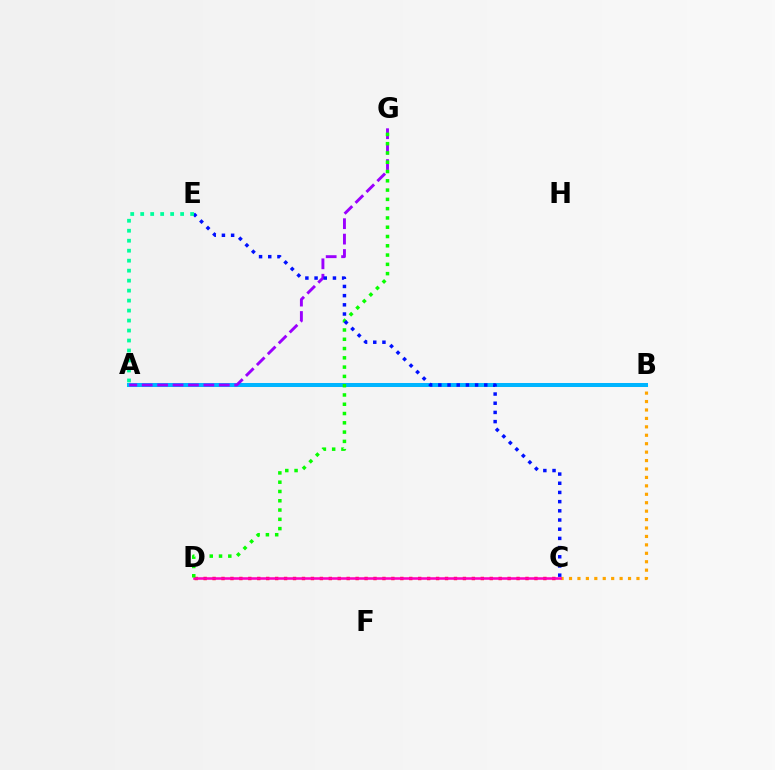{('B', 'C'): [{'color': '#ffa500', 'line_style': 'dotted', 'thickness': 2.29}], ('A', 'B'): [{'color': '#b3ff00', 'line_style': 'solid', 'thickness': 2.82}, {'color': '#00b5ff', 'line_style': 'solid', 'thickness': 2.88}], ('C', 'D'): [{'color': '#ff0000', 'line_style': 'dotted', 'thickness': 2.43}, {'color': '#ff00bd', 'line_style': 'solid', 'thickness': 1.84}], ('A', 'G'): [{'color': '#9b00ff', 'line_style': 'dashed', 'thickness': 2.09}], ('D', 'G'): [{'color': '#08ff00', 'line_style': 'dotted', 'thickness': 2.52}], ('C', 'E'): [{'color': '#0010ff', 'line_style': 'dotted', 'thickness': 2.5}], ('A', 'E'): [{'color': '#00ff9d', 'line_style': 'dotted', 'thickness': 2.71}]}